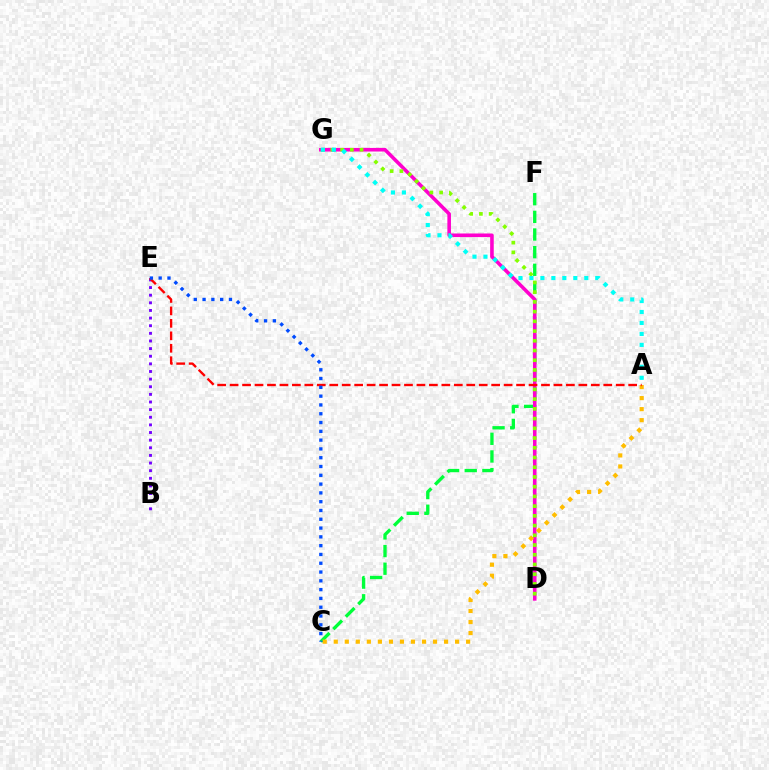{('C', 'F'): [{'color': '#00ff39', 'line_style': 'dashed', 'thickness': 2.4}], ('D', 'G'): [{'color': '#ff00cf', 'line_style': 'solid', 'thickness': 2.59}, {'color': '#84ff00', 'line_style': 'dotted', 'thickness': 2.64}], ('B', 'E'): [{'color': '#7200ff', 'line_style': 'dotted', 'thickness': 2.07}], ('A', 'C'): [{'color': '#ffbd00', 'line_style': 'dotted', 'thickness': 3.0}], ('A', 'E'): [{'color': '#ff0000', 'line_style': 'dashed', 'thickness': 1.69}], ('A', 'G'): [{'color': '#00fff6', 'line_style': 'dotted', 'thickness': 2.98}], ('C', 'E'): [{'color': '#004bff', 'line_style': 'dotted', 'thickness': 2.39}]}